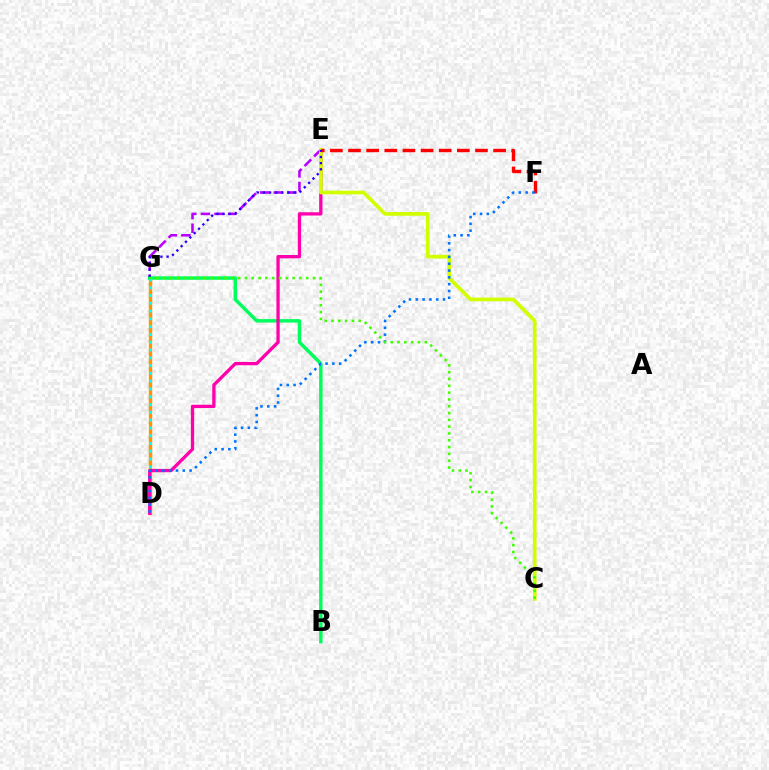{('E', 'G'): [{'color': '#b900ff', 'line_style': 'dashed', 'thickness': 1.85}, {'color': '#2500ff', 'line_style': 'dotted', 'thickness': 1.67}], ('D', 'G'): [{'color': '#ff9400', 'line_style': 'solid', 'thickness': 2.46}, {'color': '#00fff6', 'line_style': 'dotted', 'thickness': 2.12}], ('B', 'G'): [{'color': '#00ff5c', 'line_style': 'solid', 'thickness': 2.49}], ('D', 'E'): [{'color': '#ff00ac', 'line_style': 'solid', 'thickness': 2.38}], ('C', 'E'): [{'color': '#d1ff00', 'line_style': 'solid', 'thickness': 2.66}], ('E', 'F'): [{'color': '#ff0000', 'line_style': 'dashed', 'thickness': 2.46}], ('D', 'F'): [{'color': '#0074ff', 'line_style': 'dotted', 'thickness': 1.85}], ('C', 'G'): [{'color': '#3dff00', 'line_style': 'dotted', 'thickness': 1.85}]}